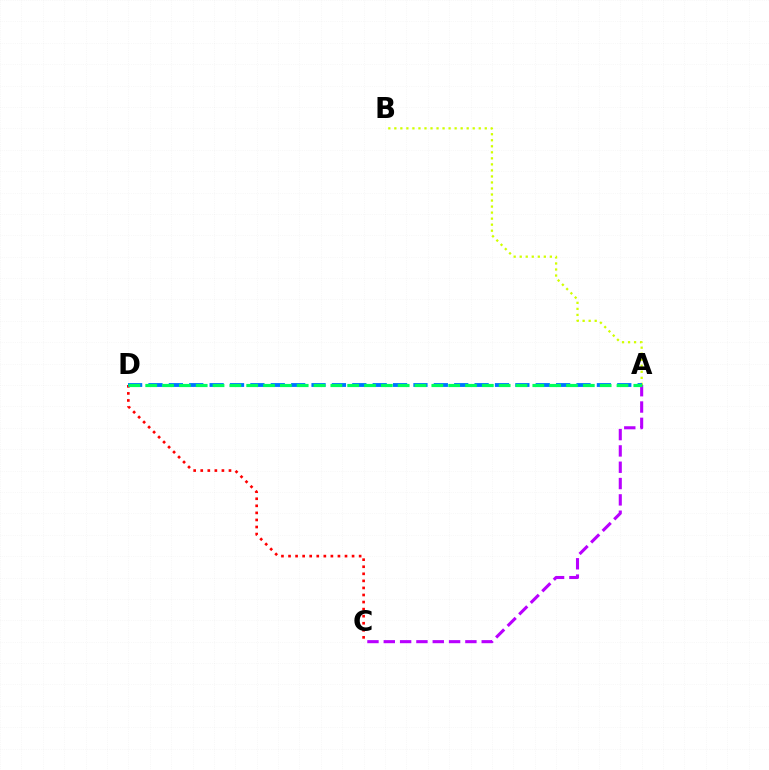{('A', 'B'): [{'color': '#d1ff00', 'line_style': 'dotted', 'thickness': 1.64}], ('C', 'D'): [{'color': '#ff0000', 'line_style': 'dotted', 'thickness': 1.92}], ('A', 'C'): [{'color': '#b900ff', 'line_style': 'dashed', 'thickness': 2.22}], ('A', 'D'): [{'color': '#0074ff', 'line_style': 'dashed', 'thickness': 2.77}, {'color': '#00ff5c', 'line_style': 'dashed', 'thickness': 2.29}]}